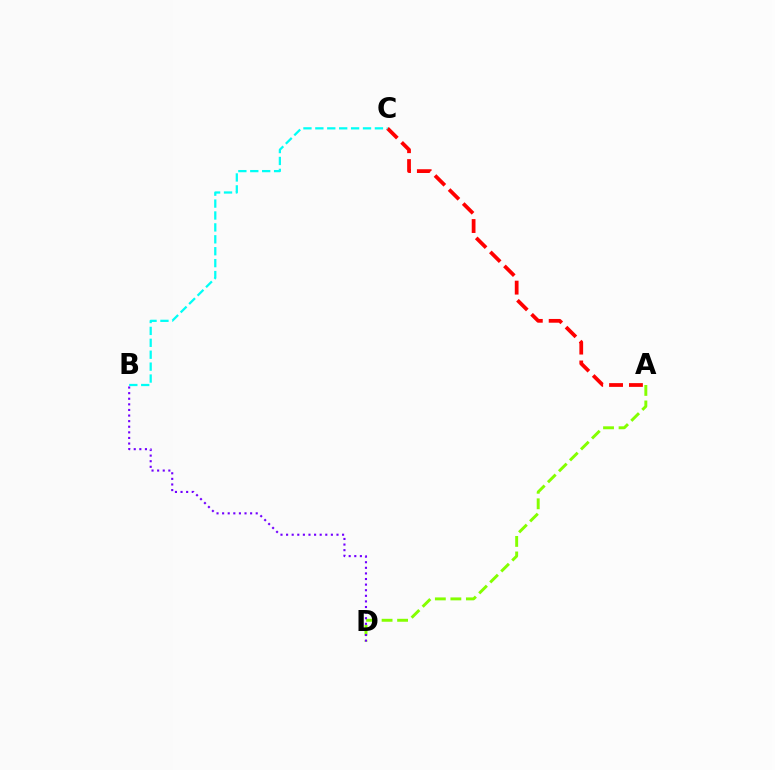{('A', 'C'): [{'color': '#ff0000', 'line_style': 'dashed', 'thickness': 2.7}], ('A', 'D'): [{'color': '#84ff00', 'line_style': 'dashed', 'thickness': 2.11}], ('B', 'C'): [{'color': '#00fff6', 'line_style': 'dashed', 'thickness': 1.62}], ('B', 'D'): [{'color': '#7200ff', 'line_style': 'dotted', 'thickness': 1.52}]}